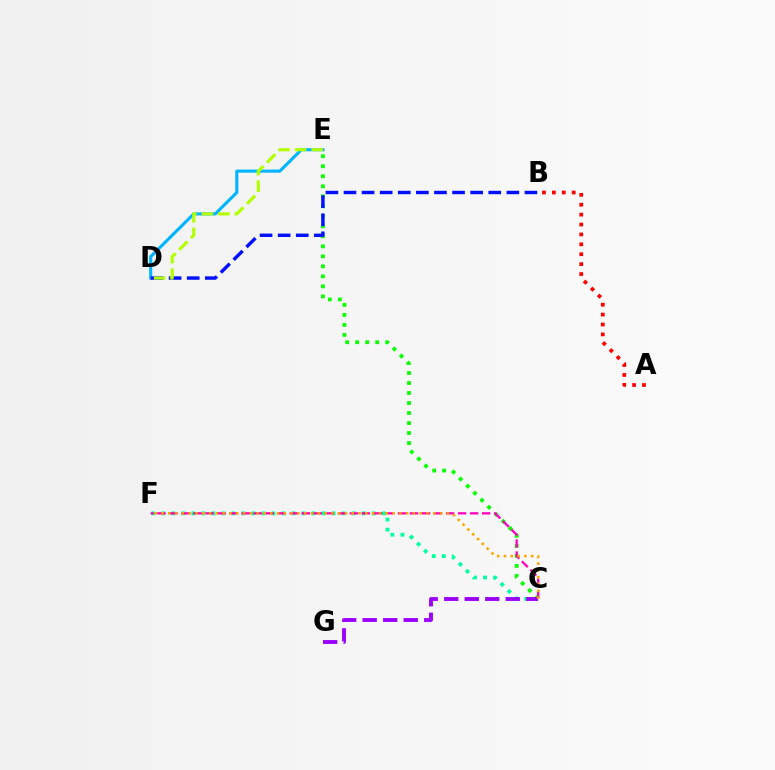{('D', 'E'): [{'color': '#00b5ff', 'line_style': 'solid', 'thickness': 2.23}, {'color': '#b3ff00', 'line_style': 'dashed', 'thickness': 2.25}], ('C', 'E'): [{'color': '#08ff00', 'line_style': 'dotted', 'thickness': 2.72}], ('C', 'F'): [{'color': '#00ff9d', 'line_style': 'dotted', 'thickness': 2.72}, {'color': '#ff00bd', 'line_style': 'dashed', 'thickness': 1.63}, {'color': '#ffa500', 'line_style': 'dotted', 'thickness': 1.85}], ('B', 'D'): [{'color': '#0010ff', 'line_style': 'dashed', 'thickness': 2.46}], ('C', 'G'): [{'color': '#9b00ff', 'line_style': 'dashed', 'thickness': 2.79}], ('A', 'B'): [{'color': '#ff0000', 'line_style': 'dotted', 'thickness': 2.69}]}